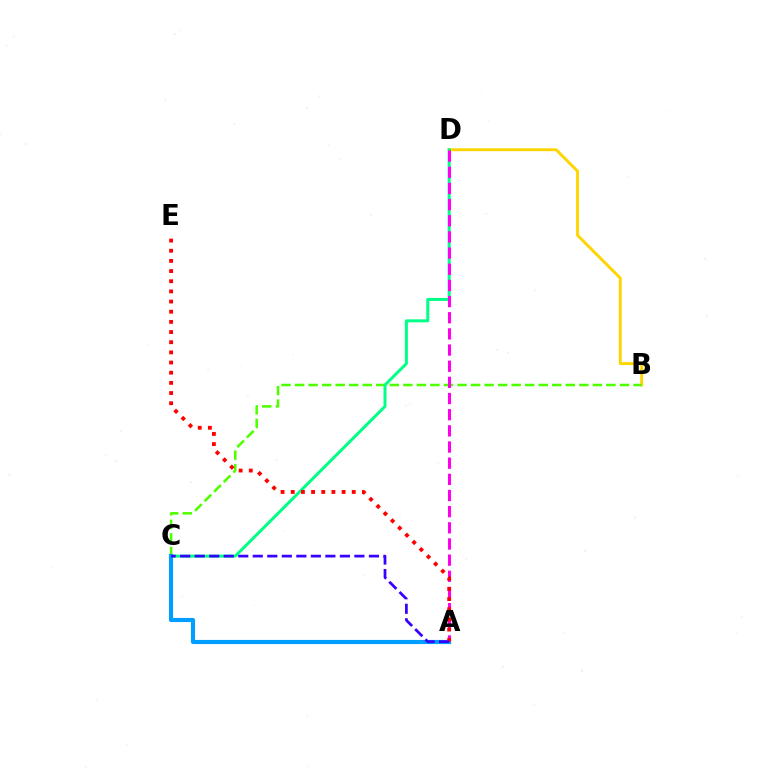{('B', 'D'): [{'color': '#ffd500', 'line_style': 'solid', 'thickness': 2.08}], ('B', 'C'): [{'color': '#4fff00', 'line_style': 'dashed', 'thickness': 1.84}], ('C', 'D'): [{'color': '#00ff86', 'line_style': 'solid', 'thickness': 2.15}], ('A', 'D'): [{'color': '#ff00ed', 'line_style': 'dashed', 'thickness': 2.2}], ('A', 'C'): [{'color': '#009eff', 'line_style': 'solid', 'thickness': 2.97}, {'color': '#3700ff', 'line_style': 'dashed', 'thickness': 1.97}], ('A', 'E'): [{'color': '#ff0000', 'line_style': 'dotted', 'thickness': 2.76}]}